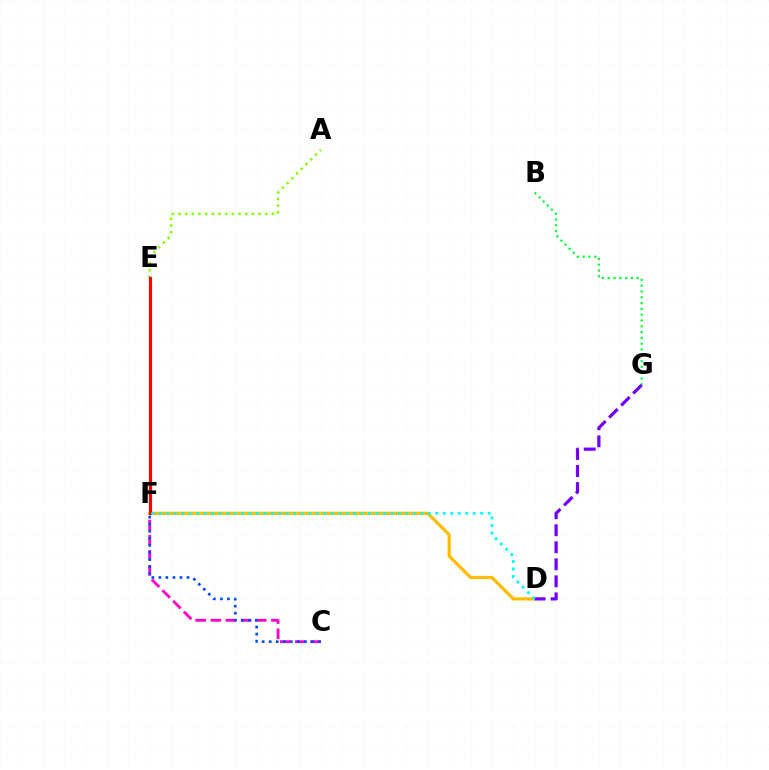{('A', 'E'): [{'color': '#84ff00', 'line_style': 'dotted', 'thickness': 1.81}], ('B', 'G'): [{'color': '#00ff39', 'line_style': 'dotted', 'thickness': 1.58}], ('C', 'F'): [{'color': '#ff00cf', 'line_style': 'dashed', 'thickness': 2.06}, {'color': '#004bff', 'line_style': 'dotted', 'thickness': 1.91}], ('D', 'F'): [{'color': '#ffbd00', 'line_style': 'solid', 'thickness': 2.31}, {'color': '#00fff6', 'line_style': 'dotted', 'thickness': 2.03}], ('E', 'F'): [{'color': '#ff0000', 'line_style': 'solid', 'thickness': 2.28}], ('D', 'G'): [{'color': '#7200ff', 'line_style': 'dashed', 'thickness': 2.31}]}